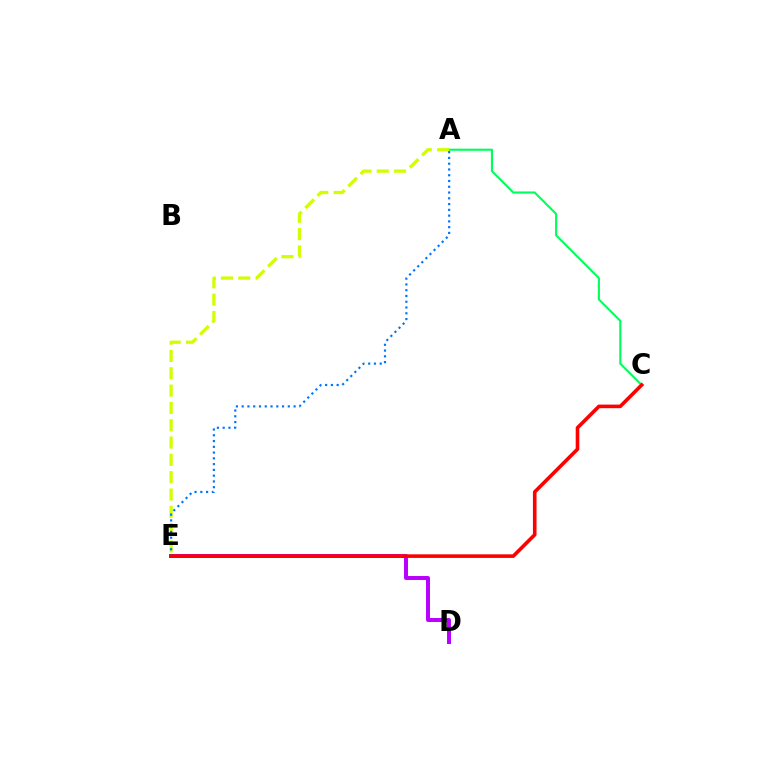{('D', 'E'): [{'color': '#b900ff', 'line_style': 'solid', 'thickness': 2.85}], ('A', 'C'): [{'color': '#00ff5c', 'line_style': 'solid', 'thickness': 1.53}], ('A', 'E'): [{'color': '#d1ff00', 'line_style': 'dashed', 'thickness': 2.35}, {'color': '#0074ff', 'line_style': 'dotted', 'thickness': 1.57}], ('C', 'E'): [{'color': '#ff0000', 'line_style': 'solid', 'thickness': 2.59}]}